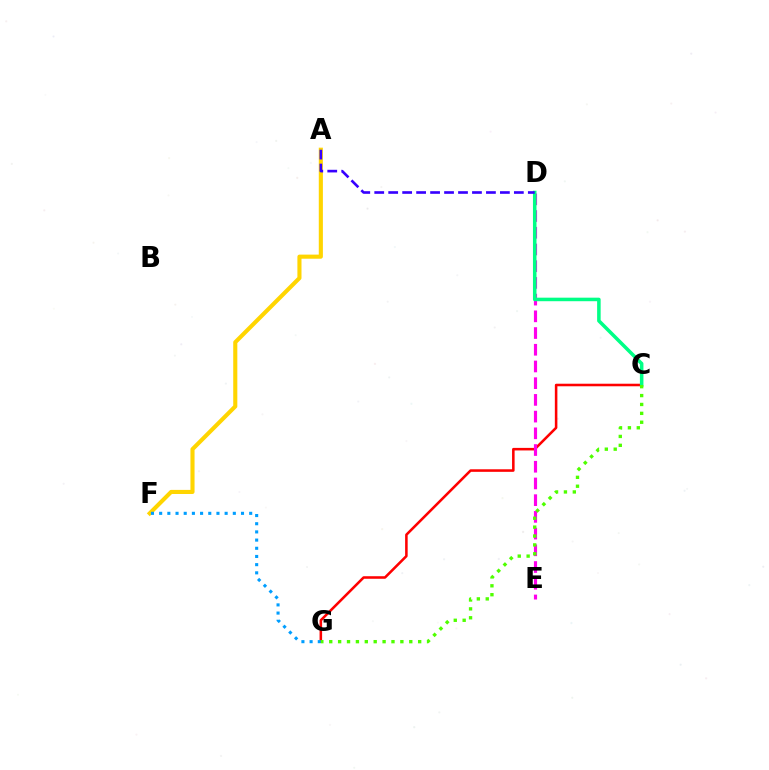{('A', 'F'): [{'color': '#ffd500', 'line_style': 'solid', 'thickness': 2.95}], ('C', 'G'): [{'color': '#ff0000', 'line_style': 'solid', 'thickness': 1.84}, {'color': '#4fff00', 'line_style': 'dotted', 'thickness': 2.42}], ('F', 'G'): [{'color': '#009eff', 'line_style': 'dotted', 'thickness': 2.22}], ('D', 'E'): [{'color': '#ff00ed', 'line_style': 'dashed', 'thickness': 2.27}], ('C', 'D'): [{'color': '#00ff86', 'line_style': 'solid', 'thickness': 2.54}], ('A', 'D'): [{'color': '#3700ff', 'line_style': 'dashed', 'thickness': 1.9}]}